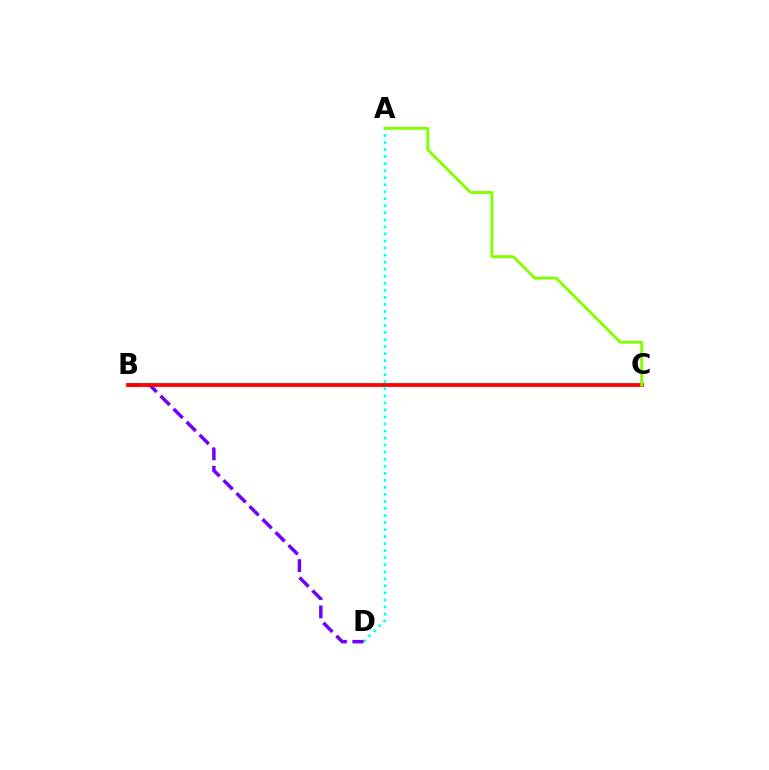{('A', 'D'): [{'color': '#00fff6', 'line_style': 'dotted', 'thickness': 1.91}], ('B', 'D'): [{'color': '#7200ff', 'line_style': 'dashed', 'thickness': 2.5}], ('B', 'C'): [{'color': '#ff0000', 'line_style': 'solid', 'thickness': 2.73}], ('A', 'C'): [{'color': '#84ff00', 'line_style': 'solid', 'thickness': 2.1}]}